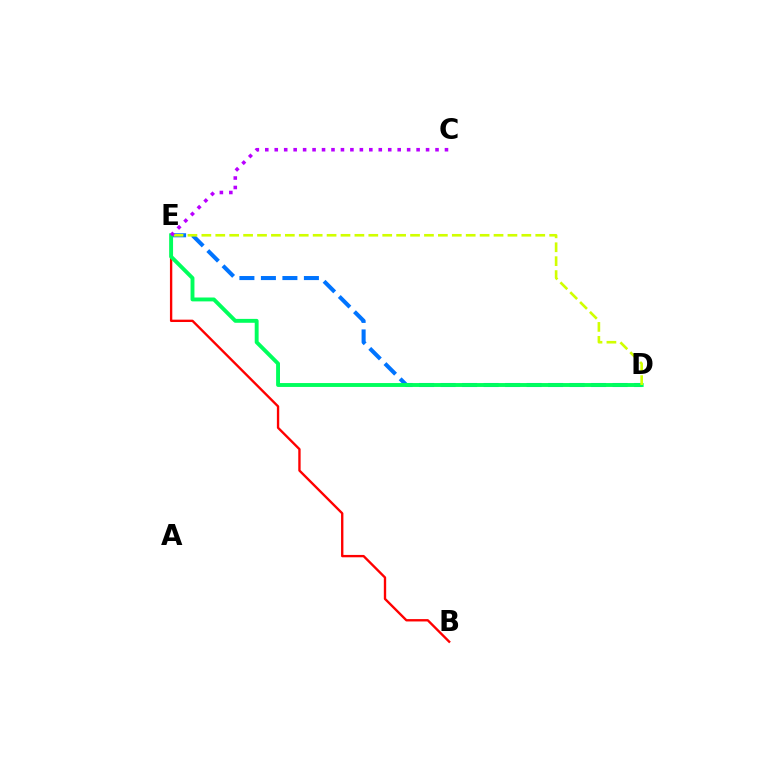{('B', 'E'): [{'color': '#ff0000', 'line_style': 'solid', 'thickness': 1.7}], ('D', 'E'): [{'color': '#0074ff', 'line_style': 'dashed', 'thickness': 2.92}, {'color': '#00ff5c', 'line_style': 'solid', 'thickness': 2.8}, {'color': '#d1ff00', 'line_style': 'dashed', 'thickness': 1.89}], ('C', 'E'): [{'color': '#b900ff', 'line_style': 'dotted', 'thickness': 2.57}]}